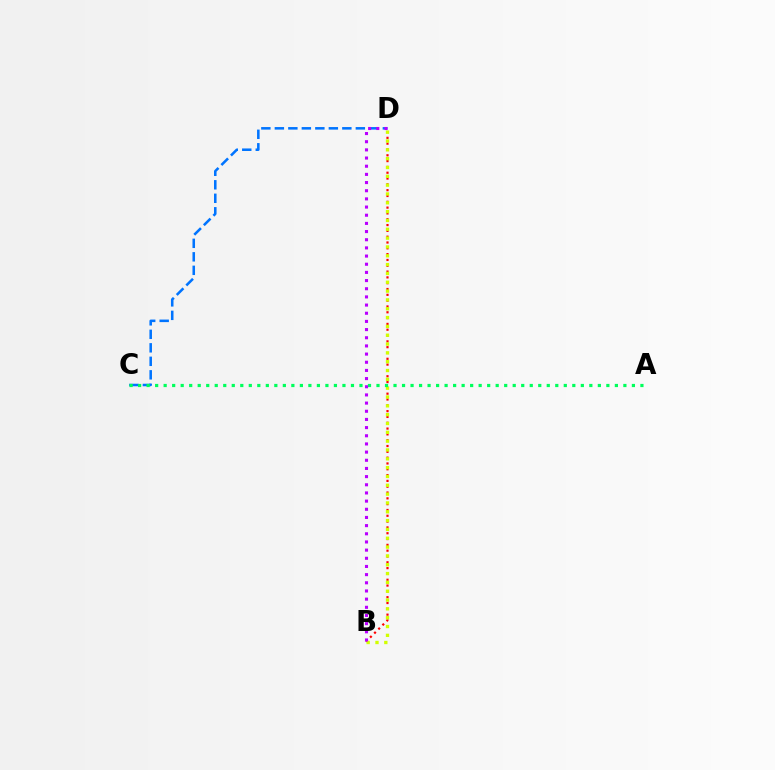{('B', 'D'): [{'color': '#ff0000', 'line_style': 'dotted', 'thickness': 1.58}, {'color': '#d1ff00', 'line_style': 'dotted', 'thickness': 2.4}, {'color': '#b900ff', 'line_style': 'dotted', 'thickness': 2.22}], ('C', 'D'): [{'color': '#0074ff', 'line_style': 'dashed', 'thickness': 1.83}], ('A', 'C'): [{'color': '#00ff5c', 'line_style': 'dotted', 'thickness': 2.31}]}